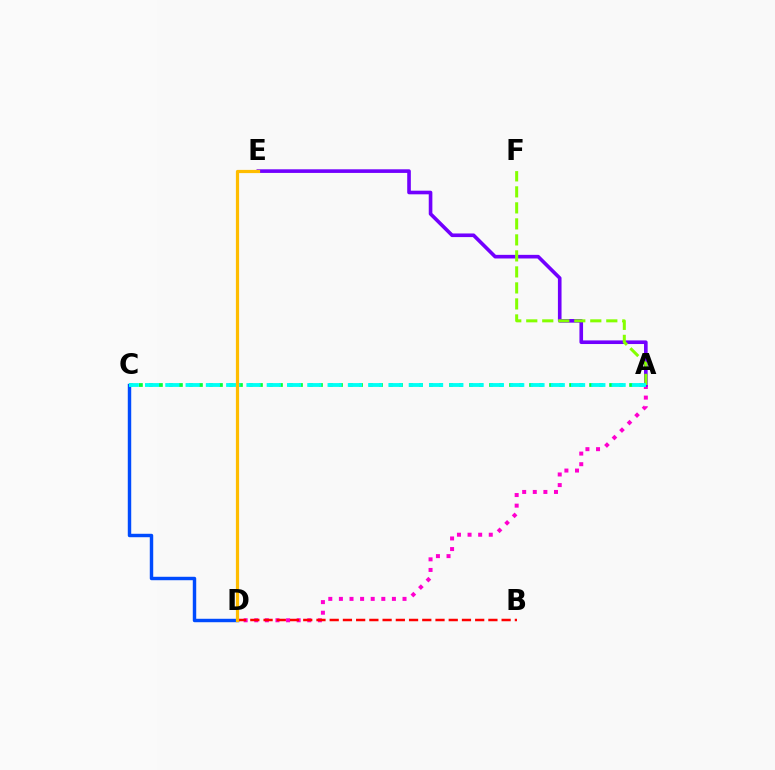{('A', 'D'): [{'color': '#ff00cf', 'line_style': 'dotted', 'thickness': 2.88}], ('A', 'E'): [{'color': '#7200ff', 'line_style': 'solid', 'thickness': 2.61}], ('C', 'D'): [{'color': '#004bff', 'line_style': 'solid', 'thickness': 2.47}], ('A', 'F'): [{'color': '#84ff00', 'line_style': 'dashed', 'thickness': 2.17}], ('B', 'D'): [{'color': '#ff0000', 'line_style': 'dashed', 'thickness': 1.8}], ('A', 'C'): [{'color': '#00ff39', 'line_style': 'dotted', 'thickness': 2.72}, {'color': '#00fff6', 'line_style': 'dashed', 'thickness': 2.76}], ('D', 'E'): [{'color': '#ffbd00', 'line_style': 'solid', 'thickness': 2.31}]}